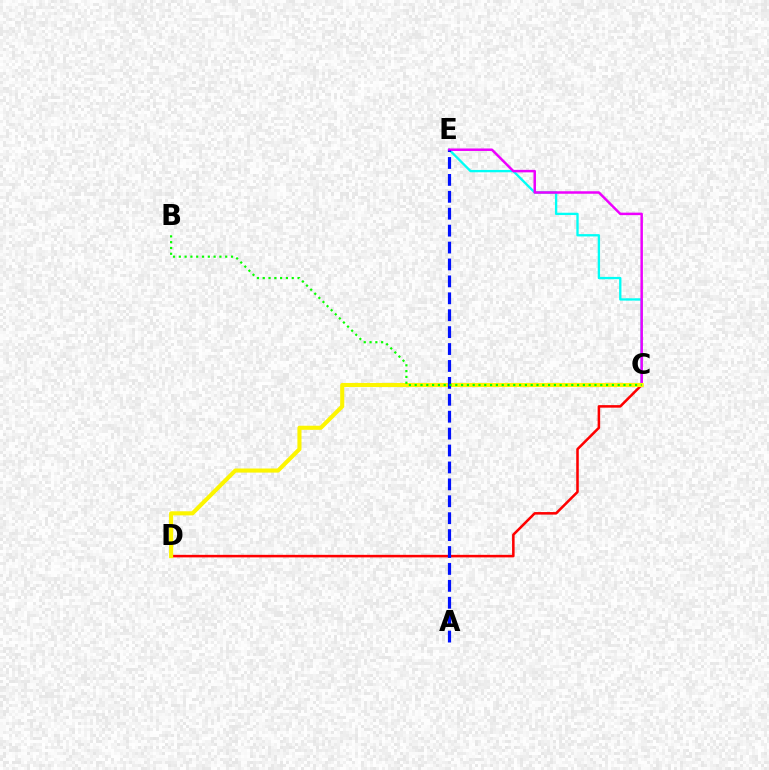{('C', 'E'): [{'color': '#00fff6', 'line_style': 'solid', 'thickness': 1.67}, {'color': '#ee00ff', 'line_style': 'solid', 'thickness': 1.8}], ('C', 'D'): [{'color': '#ff0000', 'line_style': 'solid', 'thickness': 1.83}, {'color': '#fcf500', 'line_style': 'solid', 'thickness': 2.95}], ('A', 'E'): [{'color': '#0010ff', 'line_style': 'dashed', 'thickness': 2.3}], ('B', 'C'): [{'color': '#08ff00', 'line_style': 'dotted', 'thickness': 1.58}]}